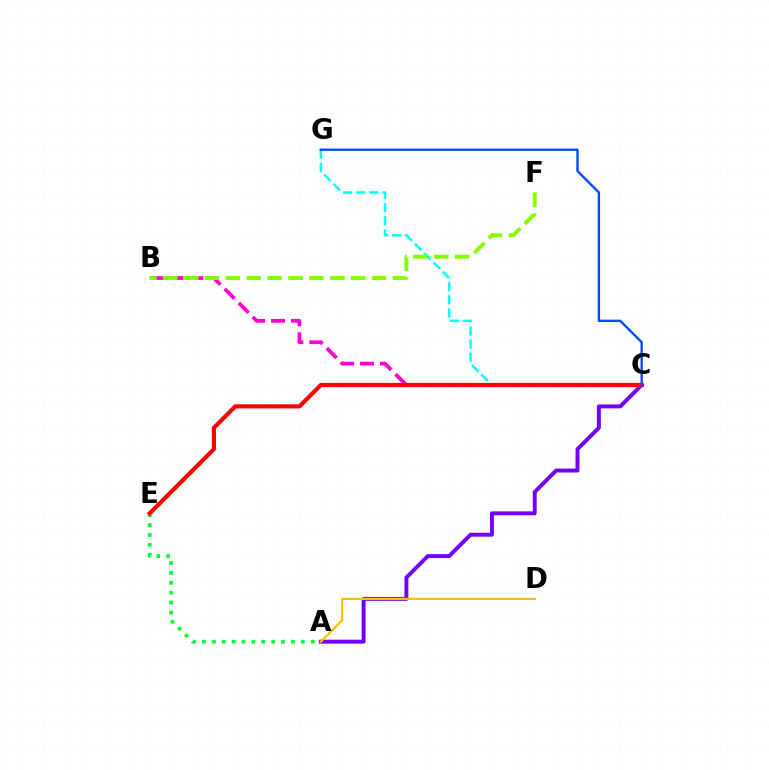{('A', 'E'): [{'color': '#00ff39', 'line_style': 'dotted', 'thickness': 2.69}], ('A', 'C'): [{'color': '#7200ff', 'line_style': 'solid', 'thickness': 2.83}], ('C', 'G'): [{'color': '#00fff6', 'line_style': 'dashed', 'thickness': 1.78}, {'color': '#004bff', 'line_style': 'solid', 'thickness': 1.7}], ('B', 'C'): [{'color': '#ff00cf', 'line_style': 'dashed', 'thickness': 2.7}], ('B', 'F'): [{'color': '#84ff00', 'line_style': 'dashed', 'thickness': 2.84}], ('C', 'E'): [{'color': '#ff0000', 'line_style': 'solid', 'thickness': 2.99}], ('A', 'D'): [{'color': '#ffbd00', 'line_style': 'solid', 'thickness': 1.58}]}